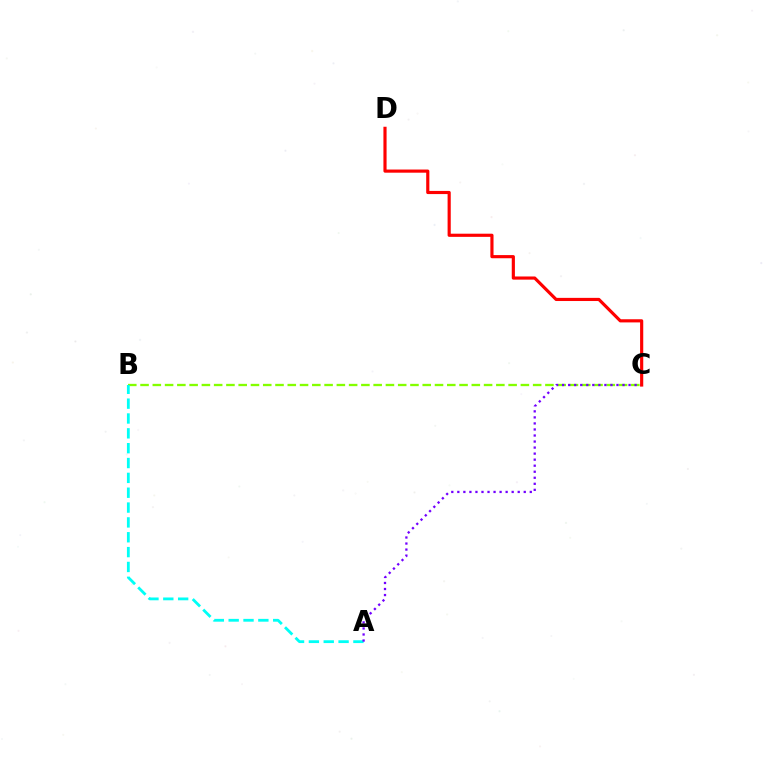{('B', 'C'): [{'color': '#84ff00', 'line_style': 'dashed', 'thickness': 1.67}], ('A', 'B'): [{'color': '#00fff6', 'line_style': 'dashed', 'thickness': 2.02}], ('A', 'C'): [{'color': '#7200ff', 'line_style': 'dotted', 'thickness': 1.64}], ('C', 'D'): [{'color': '#ff0000', 'line_style': 'solid', 'thickness': 2.27}]}